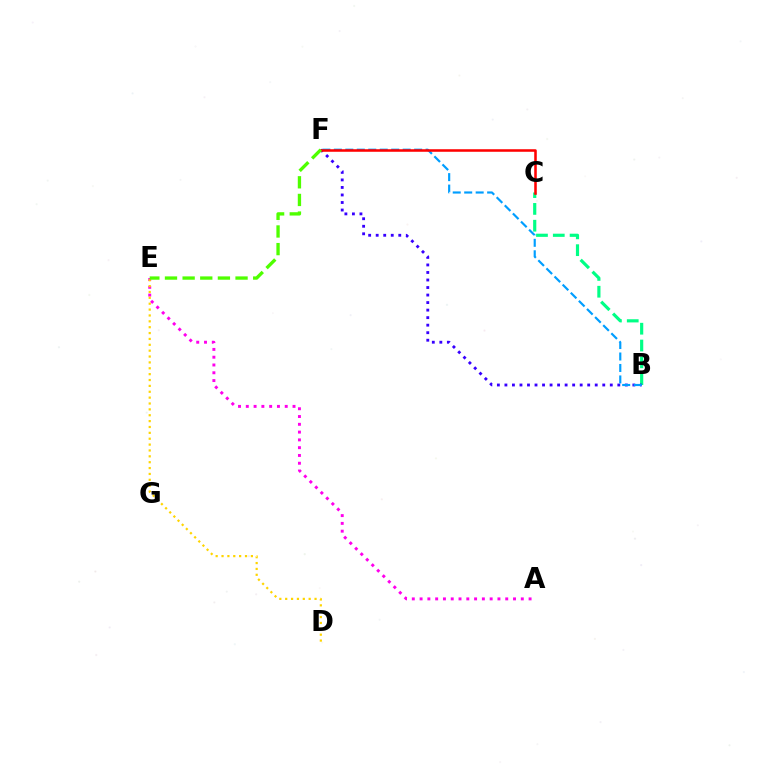{('A', 'E'): [{'color': '#ff00ed', 'line_style': 'dotted', 'thickness': 2.12}], ('D', 'E'): [{'color': '#ffd500', 'line_style': 'dotted', 'thickness': 1.59}], ('B', 'C'): [{'color': '#00ff86', 'line_style': 'dashed', 'thickness': 2.28}], ('B', 'F'): [{'color': '#3700ff', 'line_style': 'dotted', 'thickness': 2.05}, {'color': '#009eff', 'line_style': 'dashed', 'thickness': 1.56}], ('C', 'F'): [{'color': '#ff0000', 'line_style': 'solid', 'thickness': 1.84}], ('E', 'F'): [{'color': '#4fff00', 'line_style': 'dashed', 'thickness': 2.4}]}